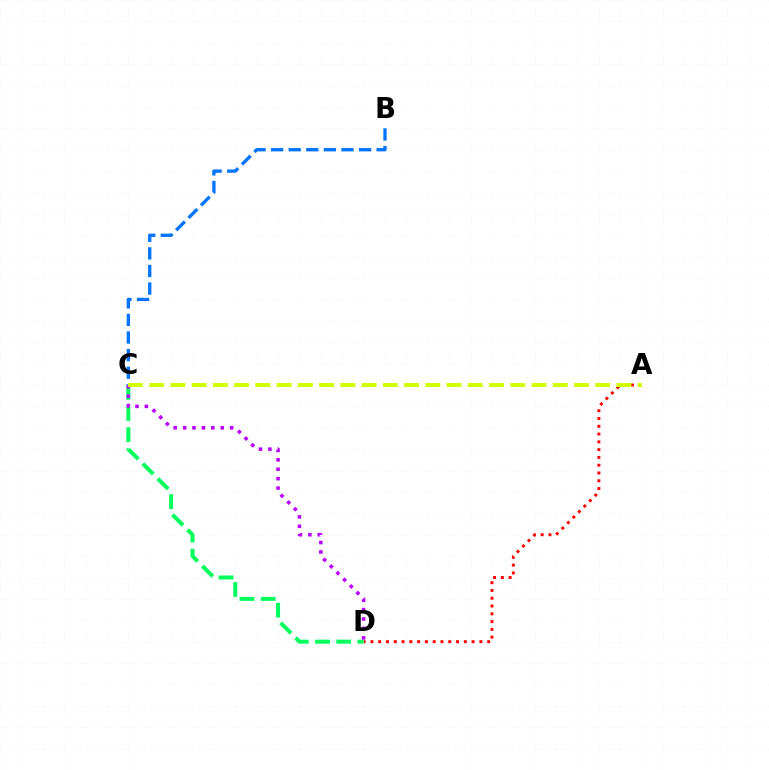{('A', 'D'): [{'color': '#ff0000', 'line_style': 'dotted', 'thickness': 2.11}], ('C', 'D'): [{'color': '#00ff5c', 'line_style': 'dashed', 'thickness': 2.87}, {'color': '#b900ff', 'line_style': 'dotted', 'thickness': 2.56}], ('B', 'C'): [{'color': '#0074ff', 'line_style': 'dashed', 'thickness': 2.39}], ('A', 'C'): [{'color': '#d1ff00', 'line_style': 'dashed', 'thickness': 2.89}]}